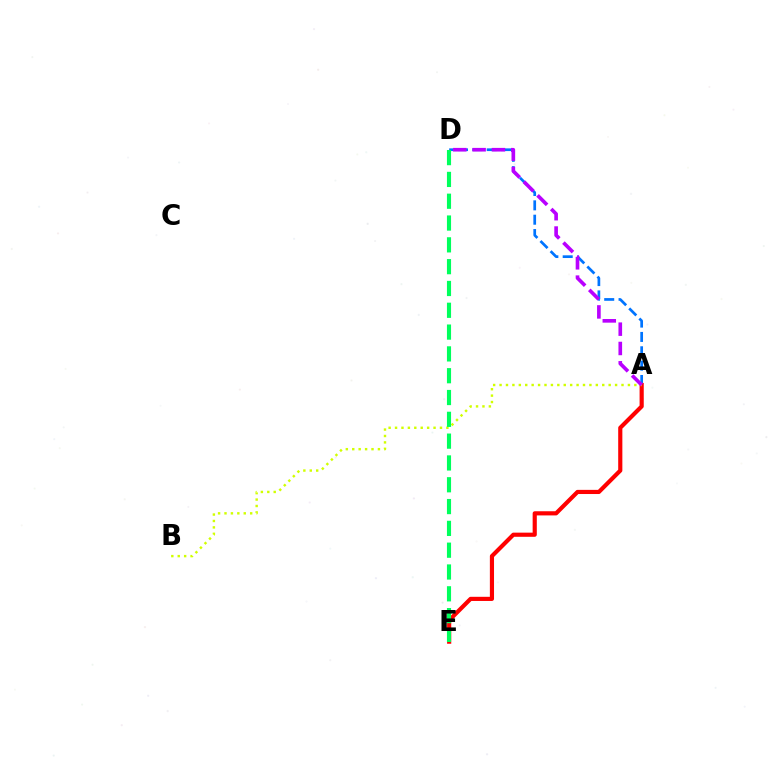{('A', 'D'): [{'color': '#0074ff', 'line_style': 'dashed', 'thickness': 1.95}, {'color': '#b900ff', 'line_style': 'dashed', 'thickness': 2.62}], ('A', 'E'): [{'color': '#ff0000', 'line_style': 'solid', 'thickness': 2.99}], ('A', 'B'): [{'color': '#d1ff00', 'line_style': 'dotted', 'thickness': 1.74}], ('D', 'E'): [{'color': '#00ff5c', 'line_style': 'dashed', 'thickness': 2.96}]}